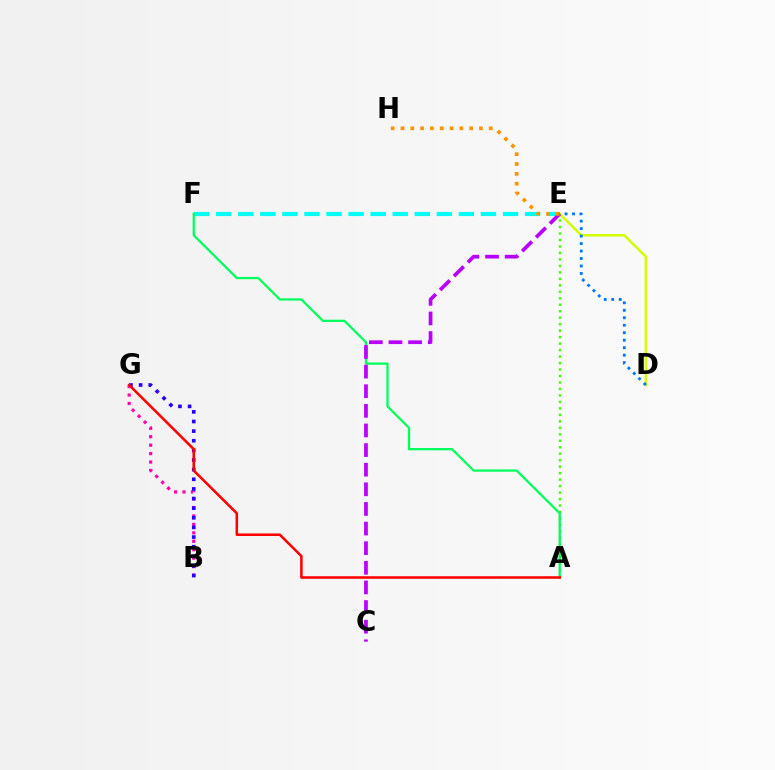{('E', 'F'): [{'color': '#00fff6', 'line_style': 'dashed', 'thickness': 3.0}], ('B', 'G'): [{'color': '#ff00ac', 'line_style': 'dotted', 'thickness': 2.29}, {'color': '#2500ff', 'line_style': 'dotted', 'thickness': 2.62}], ('D', 'E'): [{'color': '#d1ff00', 'line_style': 'solid', 'thickness': 1.8}, {'color': '#0074ff', 'line_style': 'dotted', 'thickness': 2.03}], ('A', 'E'): [{'color': '#3dff00', 'line_style': 'dotted', 'thickness': 1.76}], ('A', 'F'): [{'color': '#00ff5c', 'line_style': 'solid', 'thickness': 1.63}], ('C', 'E'): [{'color': '#b900ff', 'line_style': 'dashed', 'thickness': 2.67}], ('E', 'H'): [{'color': '#ff9400', 'line_style': 'dotted', 'thickness': 2.67}], ('A', 'G'): [{'color': '#ff0000', 'line_style': 'solid', 'thickness': 1.83}]}